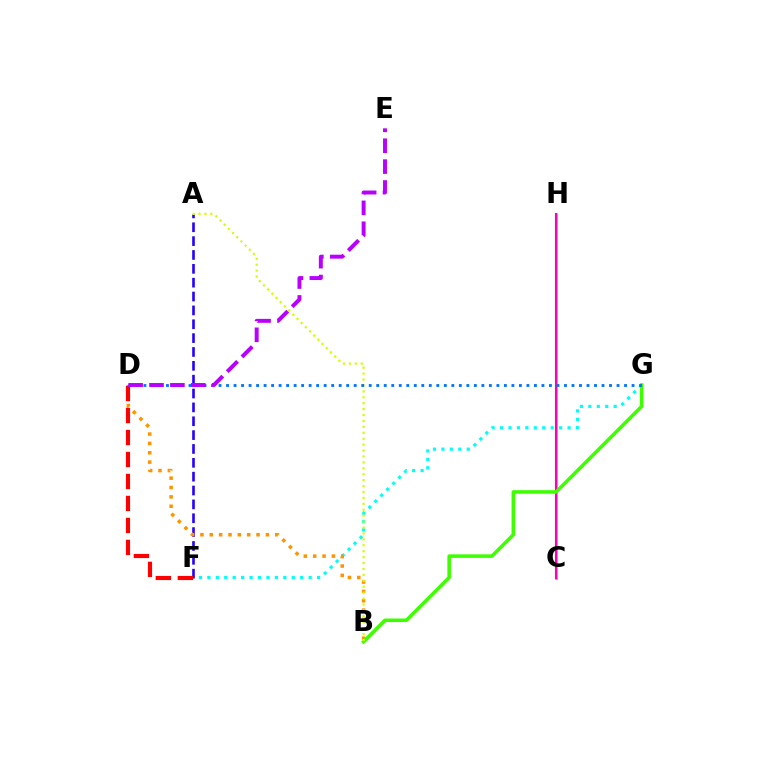{('C', 'H'): [{'color': '#00ff5c', 'line_style': 'solid', 'thickness': 1.89}, {'color': '#ff00ac', 'line_style': 'solid', 'thickness': 1.51}], ('F', 'G'): [{'color': '#00fff6', 'line_style': 'dotted', 'thickness': 2.29}], ('A', 'F'): [{'color': '#2500ff', 'line_style': 'dashed', 'thickness': 1.88}], ('B', 'D'): [{'color': '#ff9400', 'line_style': 'dotted', 'thickness': 2.54}], ('B', 'G'): [{'color': '#3dff00', 'line_style': 'solid', 'thickness': 2.57}], ('D', 'F'): [{'color': '#ff0000', 'line_style': 'dashed', 'thickness': 2.99}], ('A', 'B'): [{'color': '#d1ff00', 'line_style': 'dotted', 'thickness': 1.61}], ('D', 'G'): [{'color': '#0074ff', 'line_style': 'dotted', 'thickness': 2.04}], ('D', 'E'): [{'color': '#b900ff', 'line_style': 'dashed', 'thickness': 2.84}]}